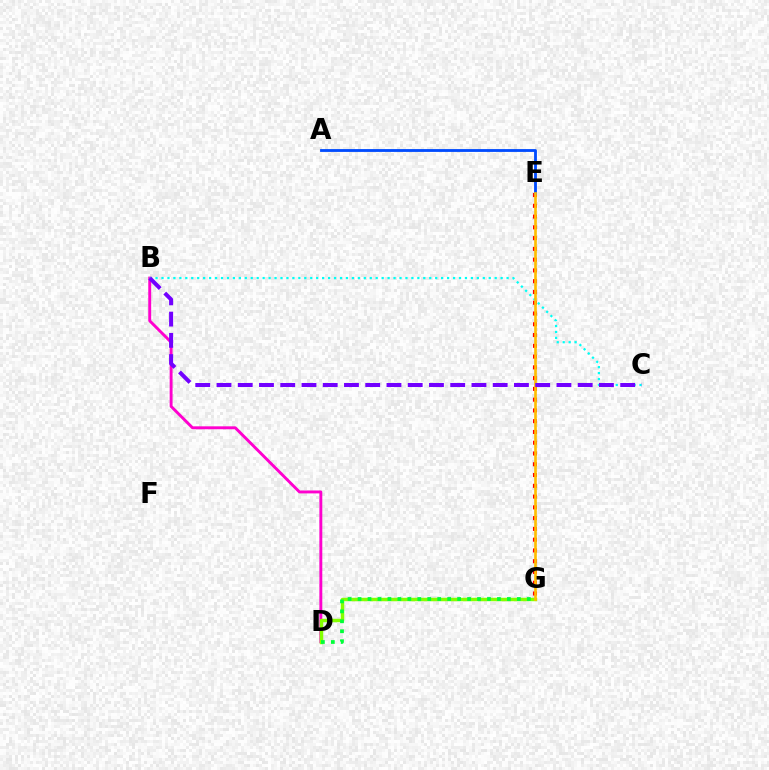{('B', 'D'): [{'color': '#ff00cf', 'line_style': 'solid', 'thickness': 2.1}], ('E', 'G'): [{'color': '#ff0000', 'line_style': 'dotted', 'thickness': 2.93}, {'color': '#ffbd00', 'line_style': 'solid', 'thickness': 1.91}], ('B', 'C'): [{'color': '#00fff6', 'line_style': 'dotted', 'thickness': 1.62}, {'color': '#7200ff', 'line_style': 'dashed', 'thickness': 2.89}], ('A', 'E'): [{'color': '#004bff', 'line_style': 'solid', 'thickness': 2.04}], ('D', 'G'): [{'color': '#84ff00', 'line_style': 'solid', 'thickness': 2.49}, {'color': '#00ff39', 'line_style': 'dotted', 'thickness': 2.71}]}